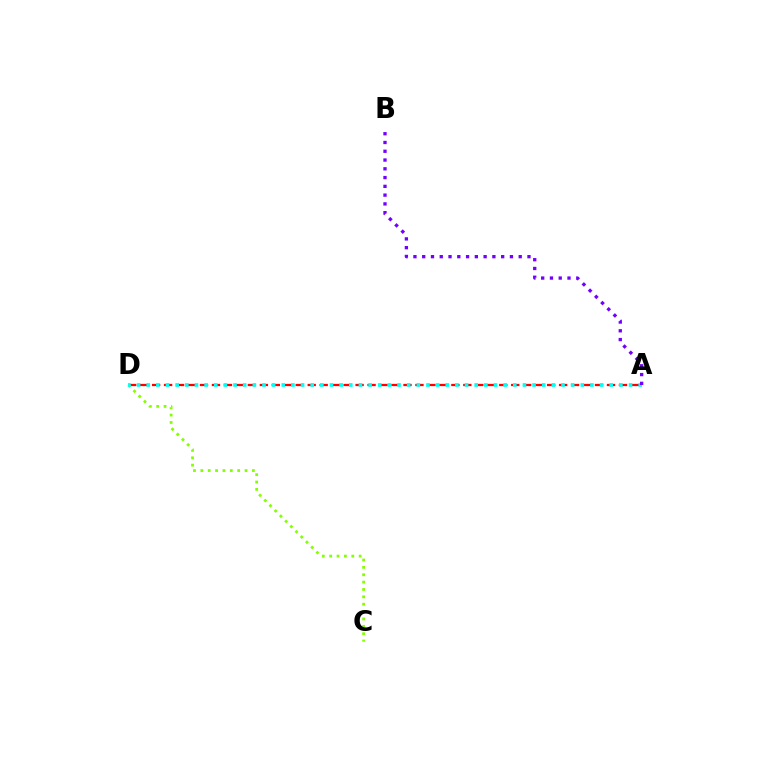{('A', 'D'): [{'color': '#ff0000', 'line_style': 'dashed', 'thickness': 1.63}, {'color': '#00fff6', 'line_style': 'dotted', 'thickness': 2.62}], ('C', 'D'): [{'color': '#84ff00', 'line_style': 'dotted', 'thickness': 2.0}], ('A', 'B'): [{'color': '#7200ff', 'line_style': 'dotted', 'thickness': 2.38}]}